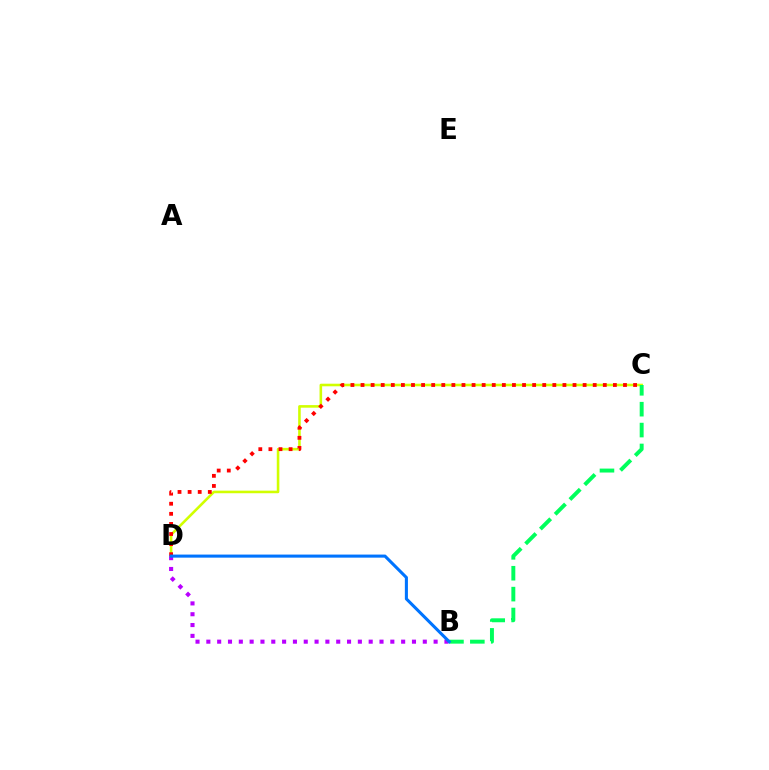{('C', 'D'): [{'color': '#d1ff00', 'line_style': 'solid', 'thickness': 1.86}, {'color': '#ff0000', 'line_style': 'dotted', 'thickness': 2.74}], ('B', 'D'): [{'color': '#b900ff', 'line_style': 'dotted', 'thickness': 2.94}, {'color': '#0074ff', 'line_style': 'solid', 'thickness': 2.21}], ('B', 'C'): [{'color': '#00ff5c', 'line_style': 'dashed', 'thickness': 2.84}]}